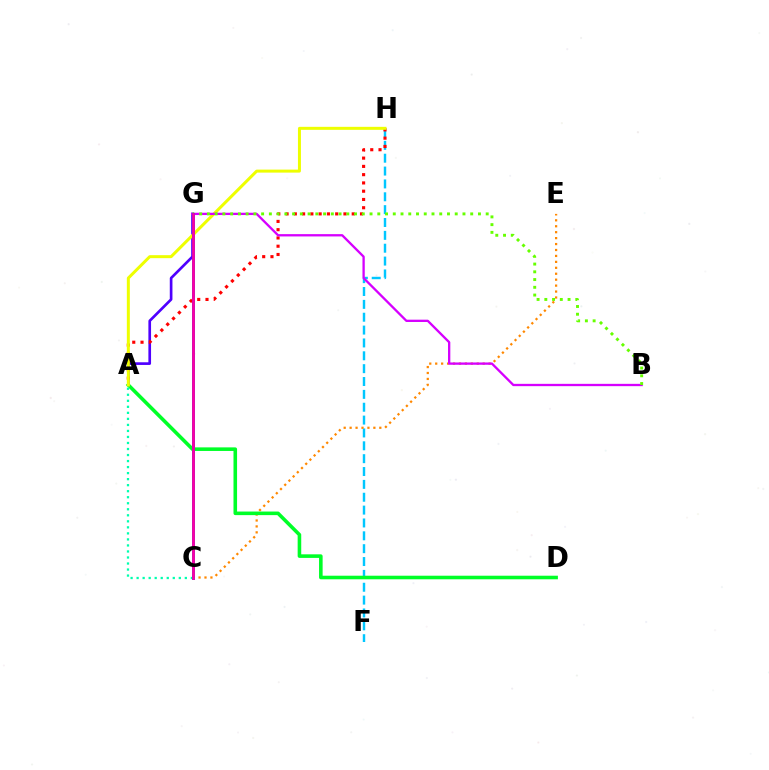{('A', 'G'): [{'color': '#4f00ff', 'line_style': 'solid', 'thickness': 1.92}], ('F', 'H'): [{'color': '#00c7ff', 'line_style': 'dashed', 'thickness': 1.75}], ('C', 'E'): [{'color': '#ff8800', 'line_style': 'dotted', 'thickness': 1.61}], ('A', 'D'): [{'color': '#00ff27', 'line_style': 'solid', 'thickness': 2.58}], ('A', 'C'): [{'color': '#00ffaf', 'line_style': 'dotted', 'thickness': 1.64}], ('A', 'H'): [{'color': '#ff0000', 'line_style': 'dotted', 'thickness': 2.25}, {'color': '#eeff00', 'line_style': 'solid', 'thickness': 2.16}], ('B', 'G'): [{'color': '#d600ff', 'line_style': 'solid', 'thickness': 1.66}, {'color': '#66ff00', 'line_style': 'dotted', 'thickness': 2.1}], ('C', 'G'): [{'color': '#003fff', 'line_style': 'solid', 'thickness': 2.05}, {'color': '#ff00a0', 'line_style': 'solid', 'thickness': 1.93}]}